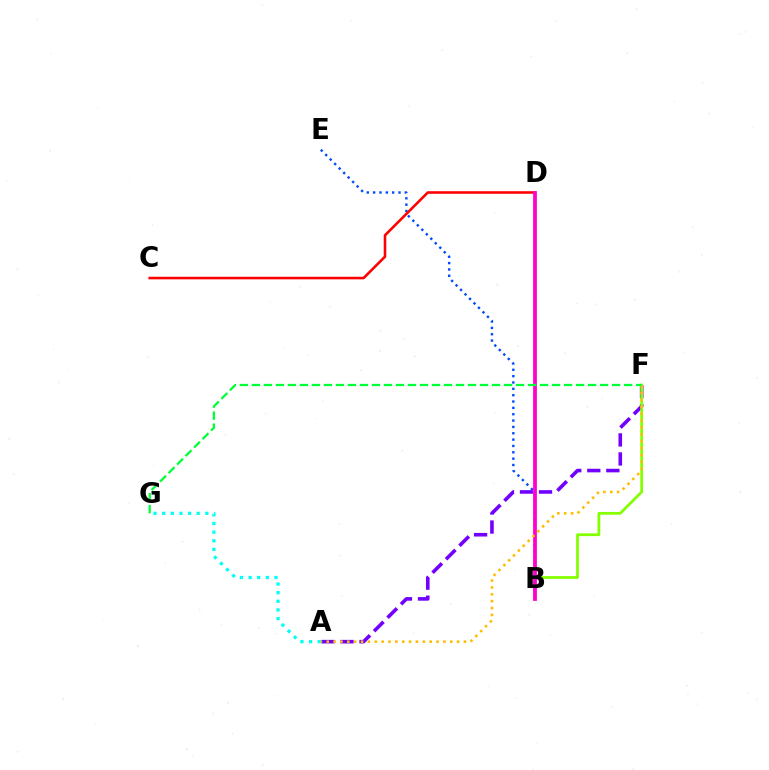{('A', 'F'): [{'color': '#7200ff', 'line_style': 'dashed', 'thickness': 2.59}, {'color': '#ffbd00', 'line_style': 'dotted', 'thickness': 1.86}], ('B', 'F'): [{'color': '#84ff00', 'line_style': 'solid', 'thickness': 1.99}], ('B', 'E'): [{'color': '#004bff', 'line_style': 'dotted', 'thickness': 1.72}], ('A', 'G'): [{'color': '#00fff6', 'line_style': 'dotted', 'thickness': 2.34}], ('C', 'D'): [{'color': '#ff0000', 'line_style': 'solid', 'thickness': 1.86}], ('B', 'D'): [{'color': '#ff00cf', 'line_style': 'solid', 'thickness': 2.71}], ('F', 'G'): [{'color': '#00ff39', 'line_style': 'dashed', 'thickness': 1.63}]}